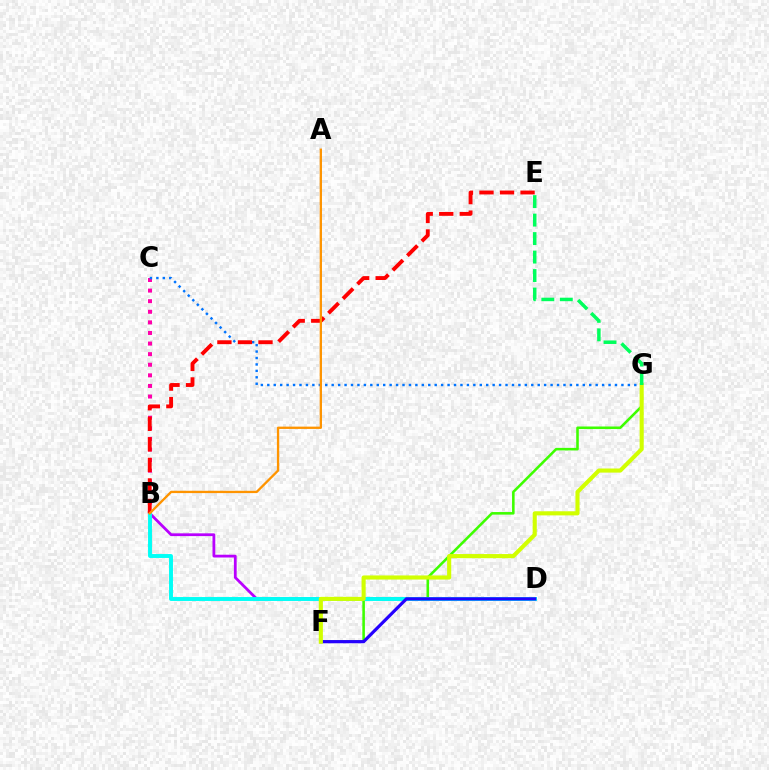{('F', 'G'): [{'color': '#3dff00', 'line_style': 'solid', 'thickness': 1.85}, {'color': '#d1ff00', 'line_style': 'solid', 'thickness': 2.96}], ('B', 'D'): [{'color': '#b900ff', 'line_style': 'solid', 'thickness': 2.0}, {'color': '#00fff6', 'line_style': 'solid', 'thickness': 2.82}], ('B', 'C'): [{'color': '#ff00ac', 'line_style': 'dotted', 'thickness': 2.88}], ('D', 'F'): [{'color': '#2500ff', 'line_style': 'solid', 'thickness': 2.3}], ('C', 'G'): [{'color': '#0074ff', 'line_style': 'dotted', 'thickness': 1.75}], ('B', 'E'): [{'color': '#ff0000', 'line_style': 'dashed', 'thickness': 2.79}], ('A', 'B'): [{'color': '#ff9400', 'line_style': 'solid', 'thickness': 1.66}], ('E', 'G'): [{'color': '#00ff5c', 'line_style': 'dashed', 'thickness': 2.51}]}